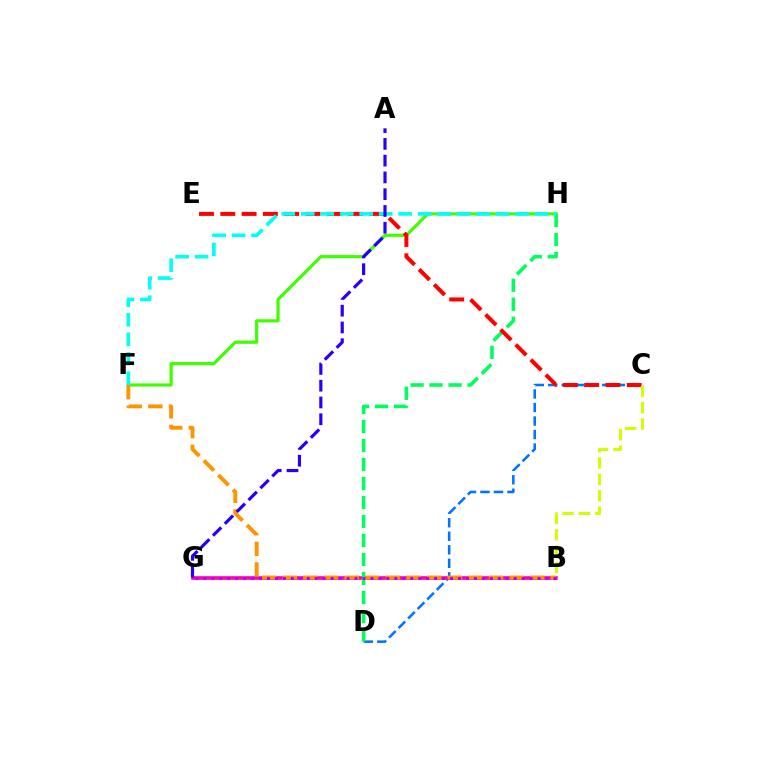{('F', 'H'): [{'color': '#3dff00', 'line_style': 'solid', 'thickness': 2.28}, {'color': '#00fff6', 'line_style': 'dashed', 'thickness': 2.65}], ('C', 'D'): [{'color': '#0074ff', 'line_style': 'dashed', 'thickness': 1.84}], ('B', 'G'): [{'color': '#ff00ac', 'line_style': 'solid', 'thickness': 2.6}, {'color': '#b900ff', 'line_style': 'dotted', 'thickness': 2.16}], ('D', 'H'): [{'color': '#00ff5c', 'line_style': 'dashed', 'thickness': 2.58}], ('C', 'E'): [{'color': '#ff0000', 'line_style': 'dashed', 'thickness': 2.89}], ('B', 'F'): [{'color': '#ff9400', 'line_style': 'dashed', 'thickness': 2.8}], ('B', 'C'): [{'color': '#d1ff00', 'line_style': 'dashed', 'thickness': 2.23}], ('A', 'G'): [{'color': '#2500ff', 'line_style': 'dashed', 'thickness': 2.28}]}